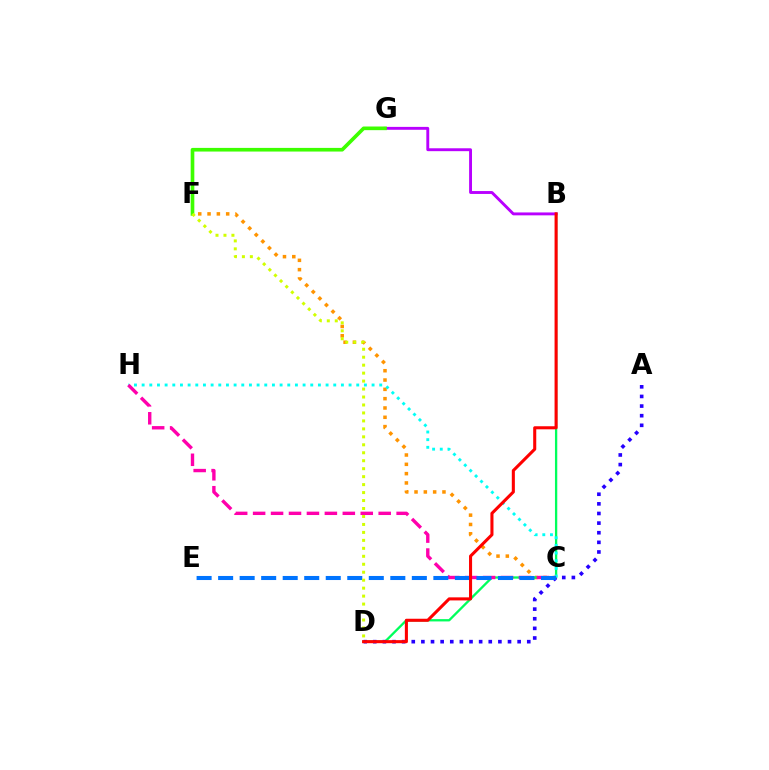{('C', 'F'): [{'color': '#ff9400', 'line_style': 'dotted', 'thickness': 2.53}], ('B', 'D'): [{'color': '#00ff5c', 'line_style': 'solid', 'thickness': 1.66}, {'color': '#ff0000', 'line_style': 'solid', 'thickness': 2.21}], ('B', 'G'): [{'color': '#b900ff', 'line_style': 'solid', 'thickness': 2.08}], ('C', 'H'): [{'color': '#00fff6', 'line_style': 'dotted', 'thickness': 2.08}, {'color': '#ff00ac', 'line_style': 'dashed', 'thickness': 2.44}], ('A', 'D'): [{'color': '#2500ff', 'line_style': 'dotted', 'thickness': 2.62}], ('F', 'G'): [{'color': '#3dff00', 'line_style': 'solid', 'thickness': 2.63}], ('C', 'E'): [{'color': '#0074ff', 'line_style': 'dashed', 'thickness': 2.92}], ('D', 'F'): [{'color': '#d1ff00', 'line_style': 'dotted', 'thickness': 2.16}]}